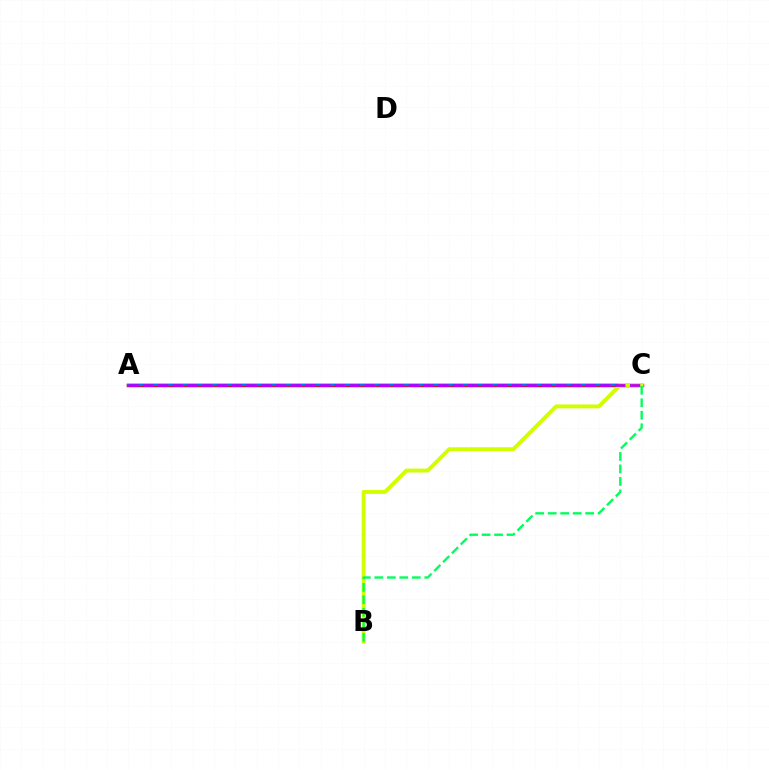{('A', 'C'): [{'color': '#ff0000', 'line_style': 'solid', 'thickness': 2.51}, {'color': '#0074ff', 'line_style': 'solid', 'thickness': 1.74}, {'color': '#b900ff', 'line_style': 'dashed', 'thickness': 2.0}], ('B', 'C'): [{'color': '#d1ff00', 'line_style': 'solid', 'thickness': 2.8}, {'color': '#00ff5c', 'line_style': 'dashed', 'thickness': 1.7}]}